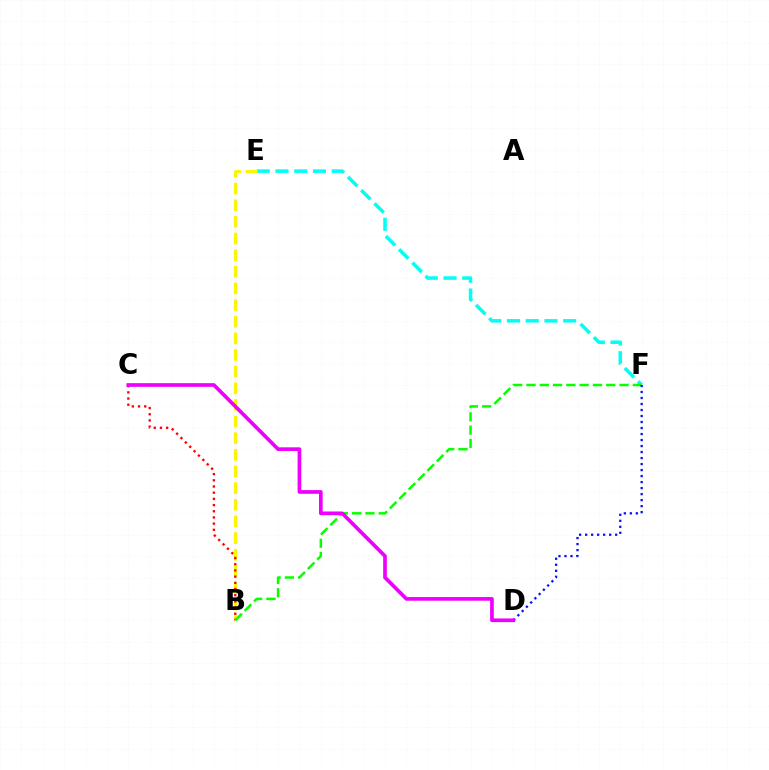{('E', 'F'): [{'color': '#00fff6', 'line_style': 'dashed', 'thickness': 2.55}], ('B', 'E'): [{'color': '#fcf500', 'line_style': 'dashed', 'thickness': 2.26}], ('B', 'C'): [{'color': '#ff0000', 'line_style': 'dotted', 'thickness': 1.68}], ('B', 'F'): [{'color': '#08ff00', 'line_style': 'dashed', 'thickness': 1.81}], ('D', 'F'): [{'color': '#0010ff', 'line_style': 'dotted', 'thickness': 1.63}], ('C', 'D'): [{'color': '#ee00ff', 'line_style': 'solid', 'thickness': 2.65}]}